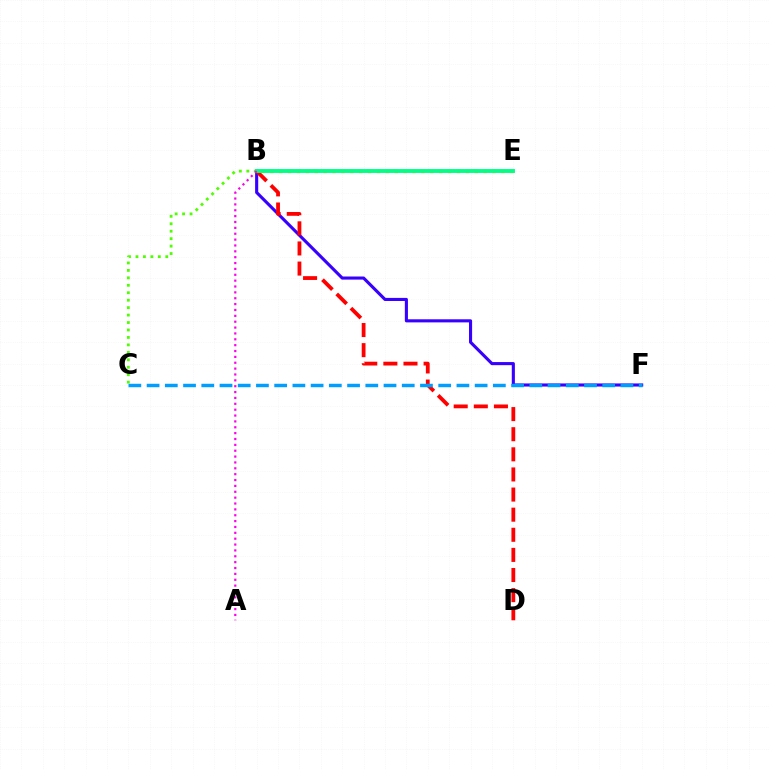{('B', 'F'): [{'color': '#3700ff', 'line_style': 'solid', 'thickness': 2.23}], ('B', 'D'): [{'color': '#ff0000', 'line_style': 'dashed', 'thickness': 2.73}], ('C', 'F'): [{'color': '#009eff', 'line_style': 'dashed', 'thickness': 2.48}], ('B', 'E'): [{'color': '#ffd500', 'line_style': 'dotted', 'thickness': 2.42}, {'color': '#00ff86', 'line_style': 'solid', 'thickness': 2.79}], ('B', 'C'): [{'color': '#4fff00', 'line_style': 'dotted', 'thickness': 2.02}], ('A', 'B'): [{'color': '#ff00ed', 'line_style': 'dotted', 'thickness': 1.59}]}